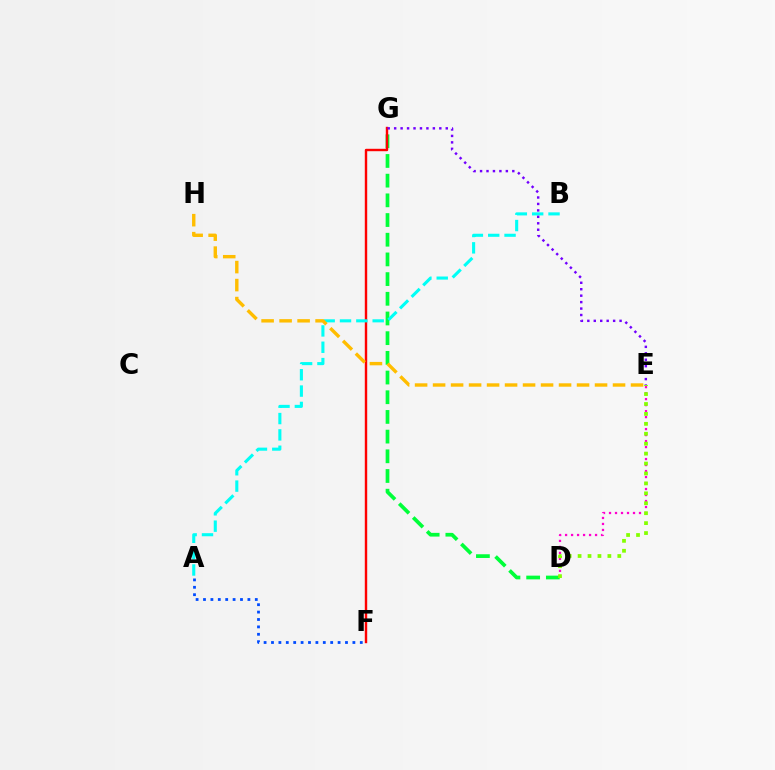{('D', 'G'): [{'color': '#00ff39', 'line_style': 'dashed', 'thickness': 2.67}], ('D', 'E'): [{'color': '#ff00cf', 'line_style': 'dotted', 'thickness': 1.63}, {'color': '#84ff00', 'line_style': 'dotted', 'thickness': 2.7}], ('F', 'G'): [{'color': '#ff0000', 'line_style': 'solid', 'thickness': 1.74}], ('A', 'B'): [{'color': '#00fff6', 'line_style': 'dashed', 'thickness': 2.22}], ('E', 'G'): [{'color': '#7200ff', 'line_style': 'dotted', 'thickness': 1.75}], ('A', 'F'): [{'color': '#004bff', 'line_style': 'dotted', 'thickness': 2.01}], ('E', 'H'): [{'color': '#ffbd00', 'line_style': 'dashed', 'thickness': 2.44}]}